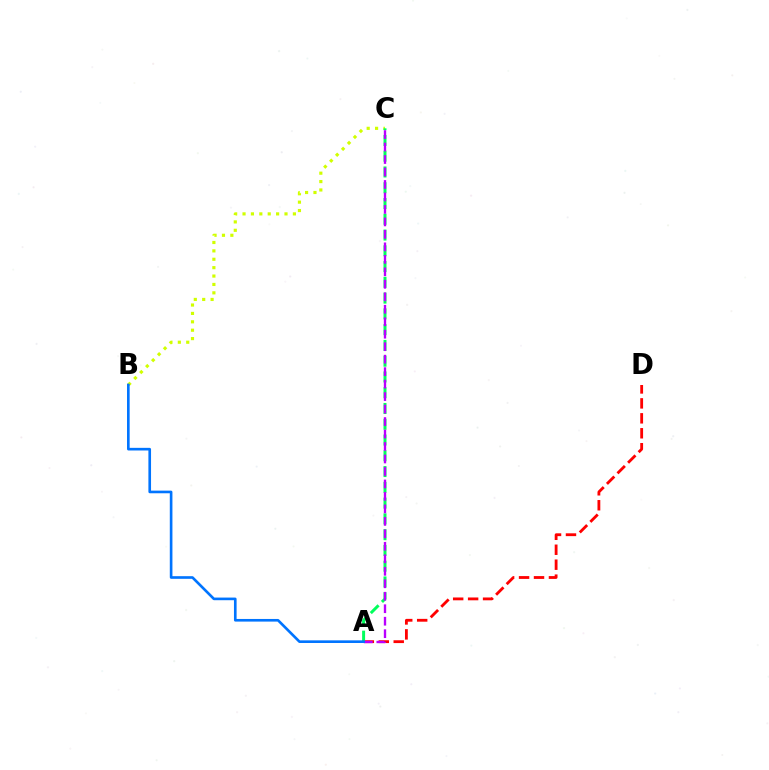{('B', 'C'): [{'color': '#d1ff00', 'line_style': 'dotted', 'thickness': 2.28}], ('A', 'D'): [{'color': '#ff0000', 'line_style': 'dashed', 'thickness': 2.03}], ('A', 'C'): [{'color': '#00ff5c', 'line_style': 'dashed', 'thickness': 2.14}, {'color': '#b900ff', 'line_style': 'dashed', 'thickness': 1.7}], ('A', 'B'): [{'color': '#0074ff', 'line_style': 'solid', 'thickness': 1.9}]}